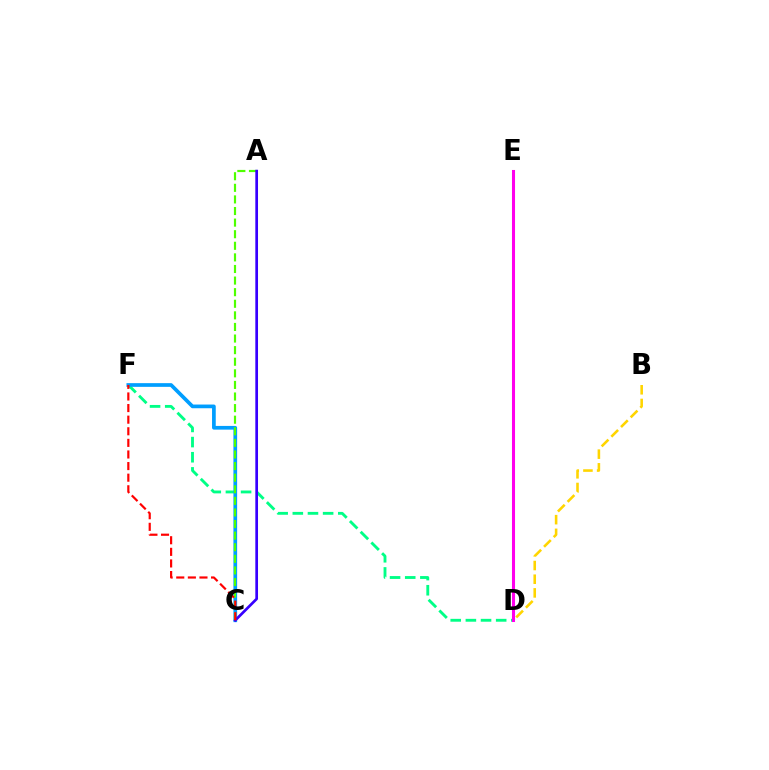{('D', 'F'): [{'color': '#00ff86', 'line_style': 'dashed', 'thickness': 2.06}], ('D', 'E'): [{'color': '#ff00ed', 'line_style': 'solid', 'thickness': 2.2}], ('B', 'D'): [{'color': '#ffd500', 'line_style': 'dashed', 'thickness': 1.86}], ('C', 'F'): [{'color': '#009eff', 'line_style': 'solid', 'thickness': 2.67}, {'color': '#ff0000', 'line_style': 'dashed', 'thickness': 1.58}], ('A', 'C'): [{'color': '#4fff00', 'line_style': 'dashed', 'thickness': 1.57}, {'color': '#3700ff', 'line_style': 'solid', 'thickness': 1.95}]}